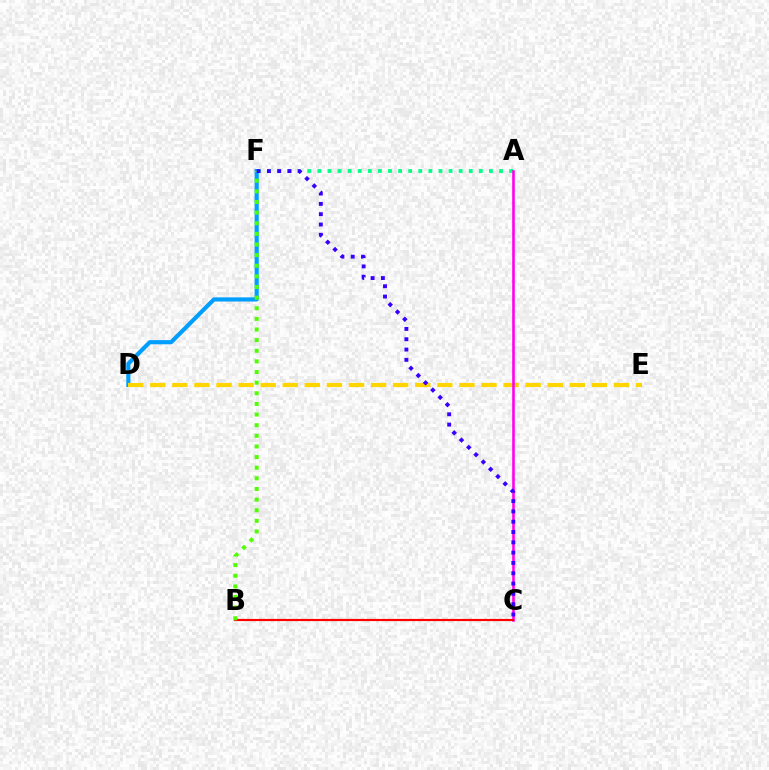{('A', 'F'): [{'color': '#00ff86', 'line_style': 'dotted', 'thickness': 2.74}], ('D', 'F'): [{'color': '#009eff', 'line_style': 'solid', 'thickness': 2.98}], ('D', 'E'): [{'color': '#ffd500', 'line_style': 'dashed', 'thickness': 3.0}], ('A', 'C'): [{'color': '#ff00ed', 'line_style': 'solid', 'thickness': 1.87}], ('B', 'C'): [{'color': '#ff0000', 'line_style': 'solid', 'thickness': 1.56}], ('B', 'F'): [{'color': '#4fff00', 'line_style': 'dotted', 'thickness': 2.89}], ('C', 'F'): [{'color': '#3700ff', 'line_style': 'dotted', 'thickness': 2.8}]}